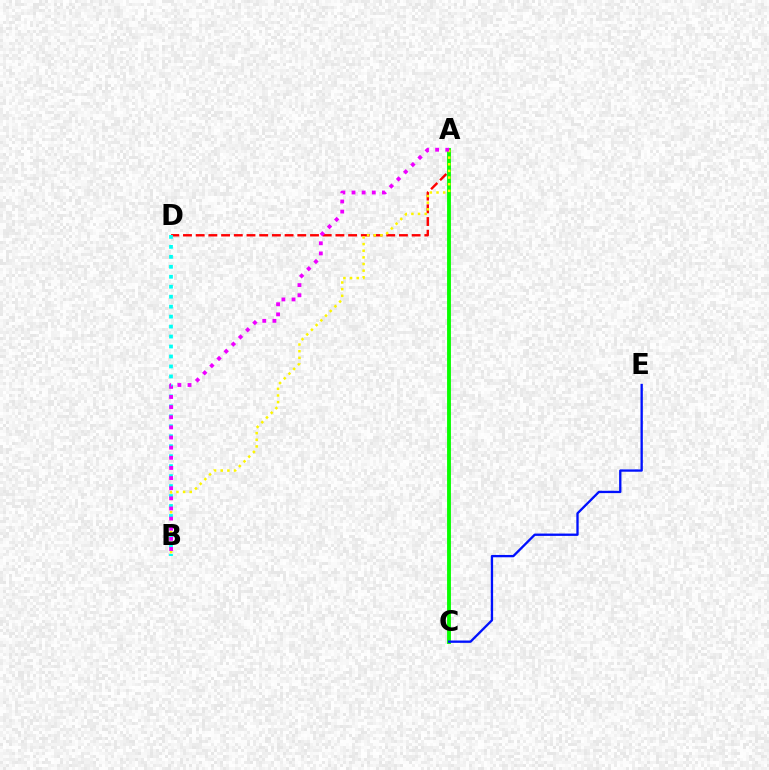{('A', 'D'): [{'color': '#ff0000', 'line_style': 'dashed', 'thickness': 1.73}], ('A', 'C'): [{'color': '#08ff00', 'line_style': 'solid', 'thickness': 2.78}], ('A', 'B'): [{'color': '#fcf500', 'line_style': 'dotted', 'thickness': 1.81}, {'color': '#ee00ff', 'line_style': 'dotted', 'thickness': 2.75}], ('B', 'D'): [{'color': '#00fff6', 'line_style': 'dotted', 'thickness': 2.71}], ('C', 'E'): [{'color': '#0010ff', 'line_style': 'solid', 'thickness': 1.68}]}